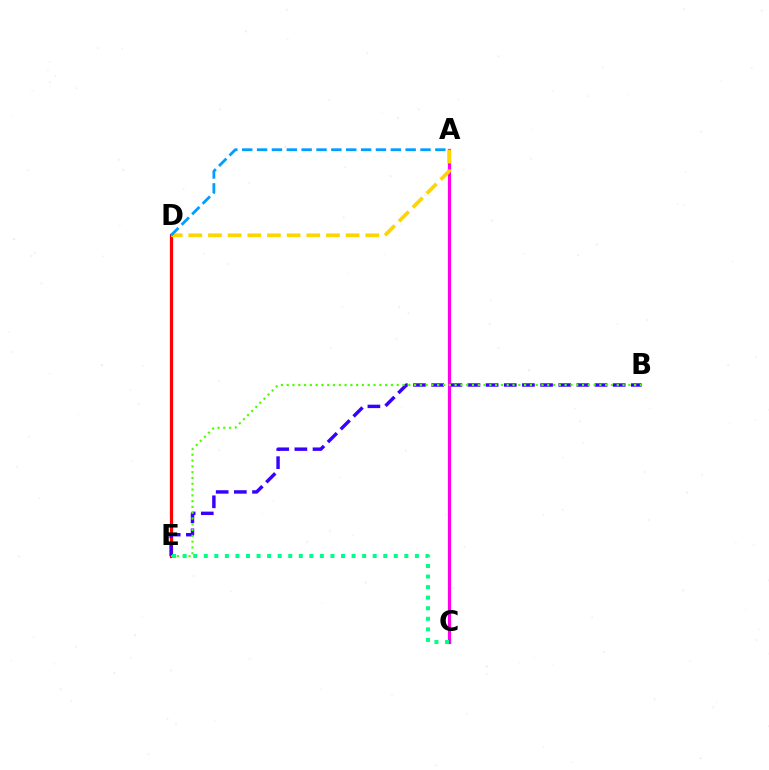{('D', 'E'): [{'color': '#ff0000', 'line_style': 'solid', 'thickness': 2.31}], ('B', 'E'): [{'color': '#3700ff', 'line_style': 'dashed', 'thickness': 2.47}, {'color': '#4fff00', 'line_style': 'dotted', 'thickness': 1.57}], ('A', 'C'): [{'color': '#ff00ed', 'line_style': 'solid', 'thickness': 2.3}], ('A', 'D'): [{'color': '#ffd500', 'line_style': 'dashed', 'thickness': 2.67}, {'color': '#009eff', 'line_style': 'dashed', 'thickness': 2.02}], ('C', 'E'): [{'color': '#00ff86', 'line_style': 'dotted', 'thickness': 2.87}]}